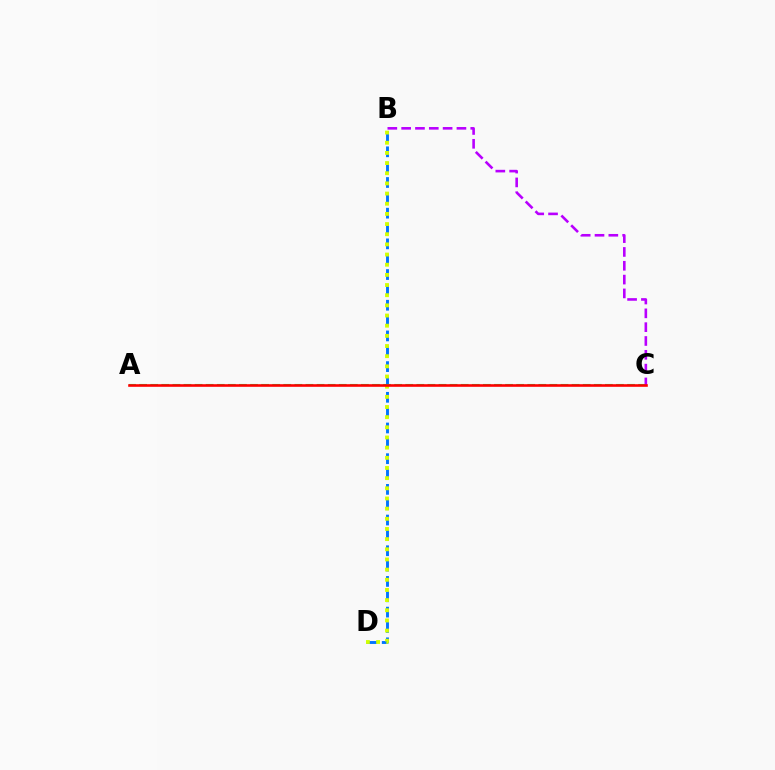{('B', 'D'): [{'color': '#0074ff', 'line_style': 'dashed', 'thickness': 2.08}, {'color': '#d1ff00', 'line_style': 'dotted', 'thickness': 2.76}], ('A', 'C'): [{'color': '#00ff5c', 'line_style': 'dashed', 'thickness': 1.51}, {'color': '#ff0000', 'line_style': 'solid', 'thickness': 1.87}], ('B', 'C'): [{'color': '#b900ff', 'line_style': 'dashed', 'thickness': 1.88}]}